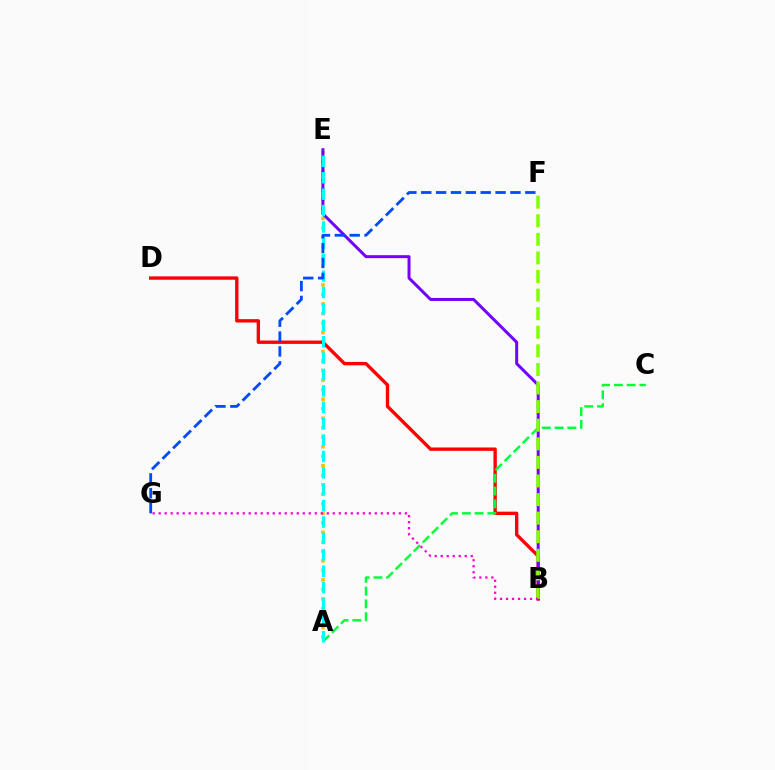{('A', 'E'): [{'color': '#ffbd00', 'line_style': 'dotted', 'thickness': 2.58}, {'color': '#00fff6', 'line_style': 'dashed', 'thickness': 2.23}], ('B', 'D'): [{'color': '#ff0000', 'line_style': 'solid', 'thickness': 2.42}], ('A', 'C'): [{'color': '#00ff39', 'line_style': 'dashed', 'thickness': 1.73}], ('B', 'E'): [{'color': '#7200ff', 'line_style': 'solid', 'thickness': 2.15}], ('B', 'F'): [{'color': '#84ff00', 'line_style': 'dashed', 'thickness': 2.53}], ('B', 'G'): [{'color': '#ff00cf', 'line_style': 'dotted', 'thickness': 1.63}], ('F', 'G'): [{'color': '#004bff', 'line_style': 'dashed', 'thickness': 2.02}]}